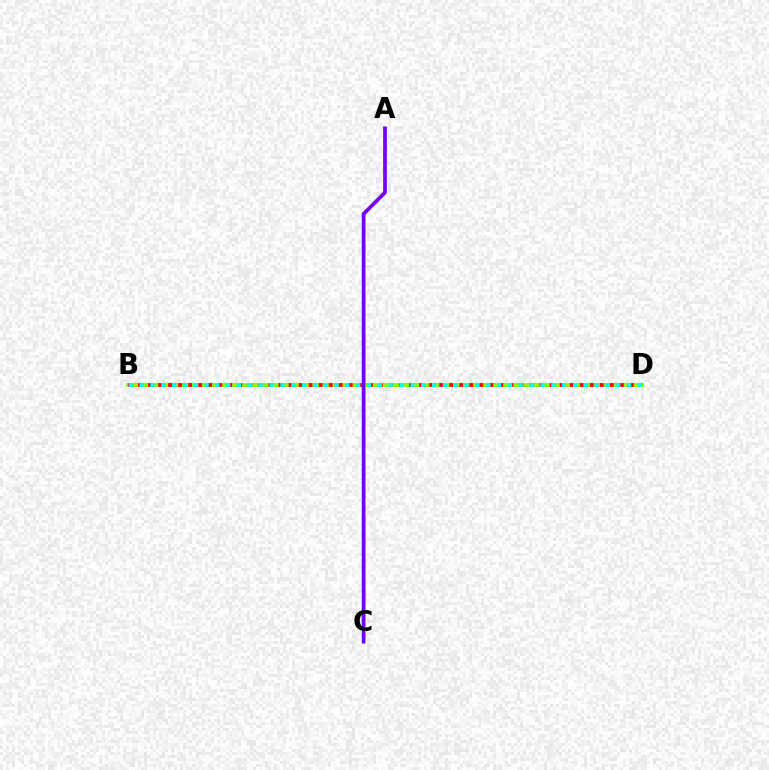{('B', 'D'): [{'color': '#84ff00', 'line_style': 'solid', 'thickness': 2.83}, {'color': '#ff0000', 'line_style': 'dotted', 'thickness': 2.73}, {'color': '#00fff6', 'line_style': 'dotted', 'thickness': 2.94}], ('A', 'C'): [{'color': '#7200ff', 'line_style': 'solid', 'thickness': 2.69}]}